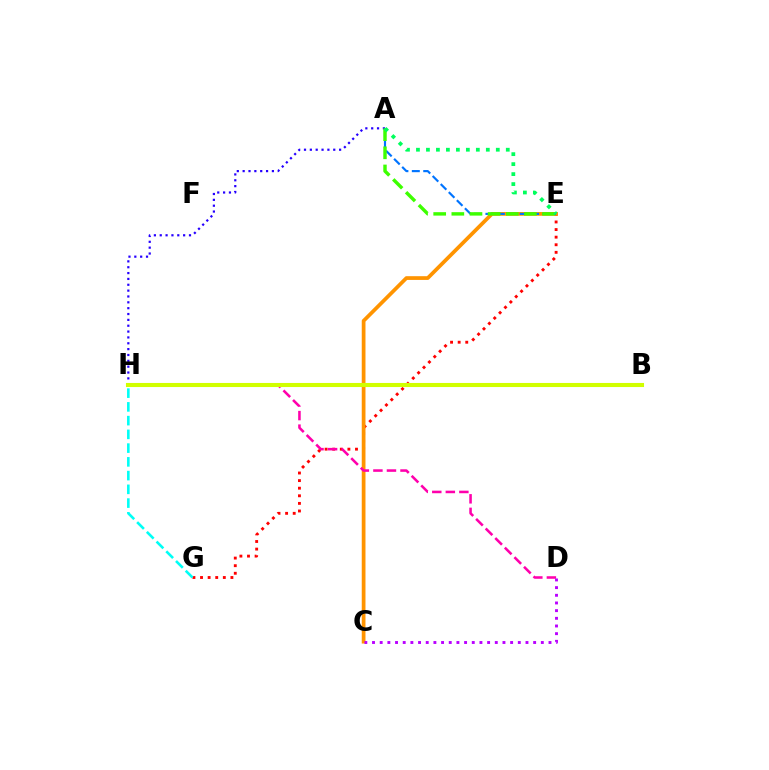{('E', 'G'): [{'color': '#ff0000', 'line_style': 'dotted', 'thickness': 2.06}], ('C', 'E'): [{'color': '#ff9400', 'line_style': 'solid', 'thickness': 2.69}], ('D', 'H'): [{'color': '#ff00ac', 'line_style': 'dashed', 'thickness': 1.84}], ('G', 'H'): [{'color': '#00fff6', 'line_style': 'dashed', 'thickness': 1.87}], ('A', 'H'): [{'color': '#2500ff', 'line_style': 'dotted', 'thickness': 1.59}], ('A', 'E'): [{'color': '#0074ff', 'line_style': 'dashed', 'thickness': 1.55}, {'color': '#3dff00', 'line_style': 'dashed', 'thickness': 2.46}, {'color': '#00ff5c', 'line_style': 'dotted', 'thickness': 2.71}], ('C', 'D'): [{'color': '#b900ff', 'line_style': 'dotted', 'thickness': 2.08}], ('B', 'H'): [{'color': '#d1ff00', 'line_style': 'solid', 'thickness': 2.94}]}